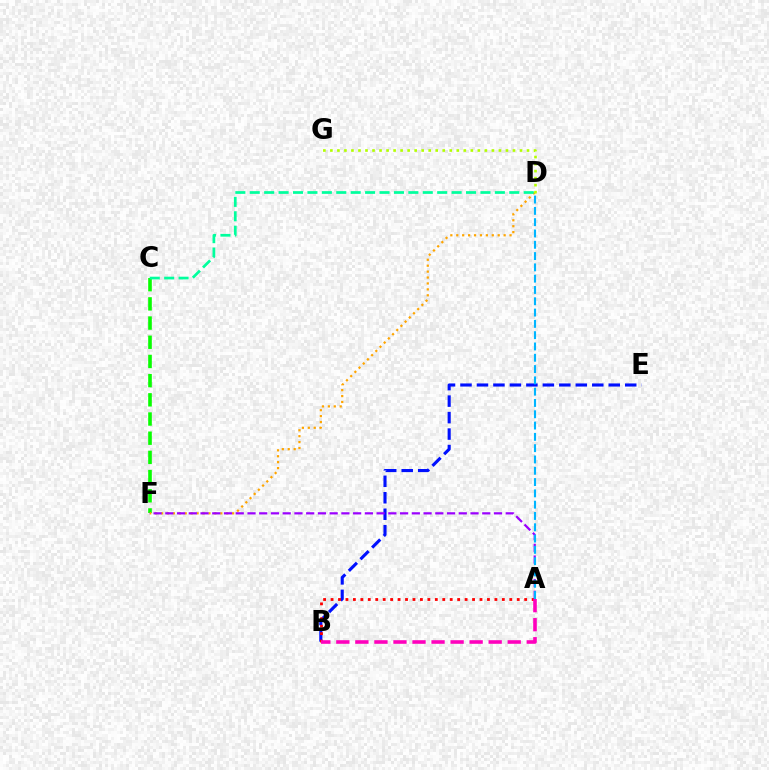{('C', 'F'): [{'color': '#08ff00', 'line_style': 'dashed', 'thickness': 2.61}], ('B', 'E'): [{'color': '#0010ff', 'line_style': 'dashed', 'thickness': 2.24}], ('D', 'F'): [{'color': '#ffa500', 'line_style': 'dotted', 'thickness': 1.61}], ('A', 'B'): [{'color': '#ff0000', 'line_style': 'dotted', 'thickness': 2.02}, {'color': '#ff00bd', 'line_style': 'dashed', 'thickness': 2.59}], ('D', 'G'): [{'color': '#b3ff00', 'line_style': 'dotted', 'thickness': 1.91}], ('A', 'F'): [{'color': '#9b00ff', 'line_style': 'dashed', 'thickness': 1.59}], ('A', 'D'): [{'color': '#00b5ff', 'line_style': 'dashed', 'thickness': 1.54}], ('C', 'D'): [{'color': '#00ff9d', 'line_style': 'dashed', 'thickness': 1.96}]}